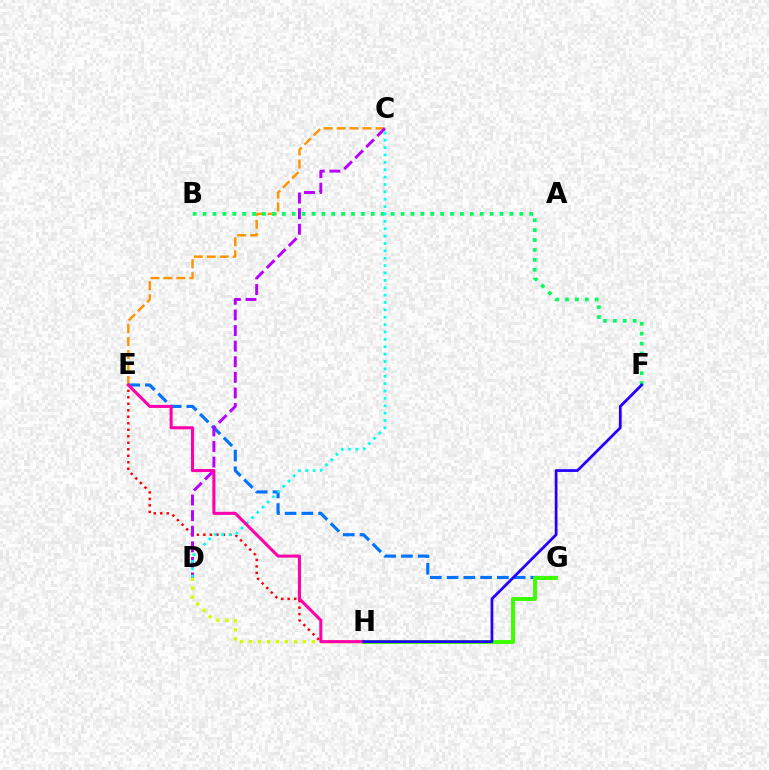{('C', 'E'): [{'color': '#ff9400', 'line_style': 'dashed', 'thickness': 1.76}], ('E', 'G'): [{'color': '#0074ff', 'line_style': 'dashed', 'thickness': 2.28}], ('E', 'H'): [{'color': '#ff0000', 'line_style': 'dotted', 'thickness': 1.77}, {'color': '#ff00ac', 'line_style': 'solid', 'thickness': 2.2}], ('G', 'H'): [{'color': '#3dff00', 'line_style': 'solid', 'thickness': 2.83}], ('D', 'H'): [{'color': '#d1ff00', 'line_style': 'dotted', 'thickness': 2.44}], ('C', 'D'): [{'color': '#b900ff', 'line_style': 'dashed', 'thickness': 2.12}, {'color': '#00fff6', 'line_style': 'dotted', 'thickness': 2.0}], ('B', 'F'): [{'color': '#00ff5c', 'line_style': 'dotted', 'thickness': 2.69}], ('F', 'H'): [{'color': '#2500ff', 'line_style': 'solid', 'thickness': 1.99}]}